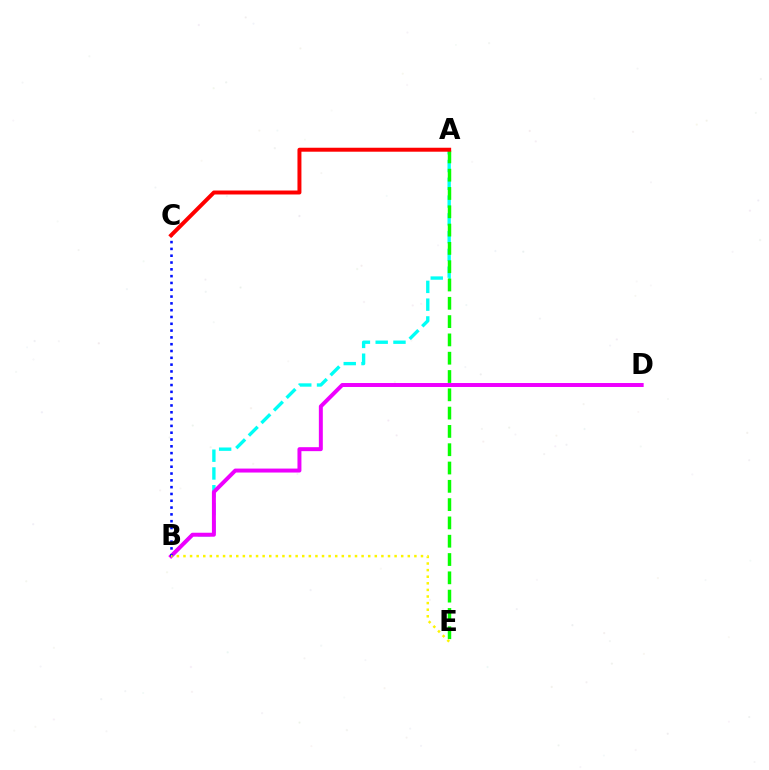{('A', 'B'): [{'color': '#00fff6', 'line_style': 'dashed', 'thickness': 2.42}], ('A', 'E'): [{'color': '#08ff00', 'line_style': 'dashed', 'thickness': 2.49}], ('B', 'D'): [{'color': '#ee00ff', 'line_style': 'solid', 'thickness': 2.85}], ('B', 'C'): [{'color': '#0010ff', 'line_style': 'dotted', 'thickness': 1.85}], ('A', 'C'): [{'color': '#ff0000', 'line_style': 'solid', 'thickness': 2.85}], ('B', 'E'): [{'color': '#fcf500', 'line_style': 'dotted', 'thickness': 1.79}]}